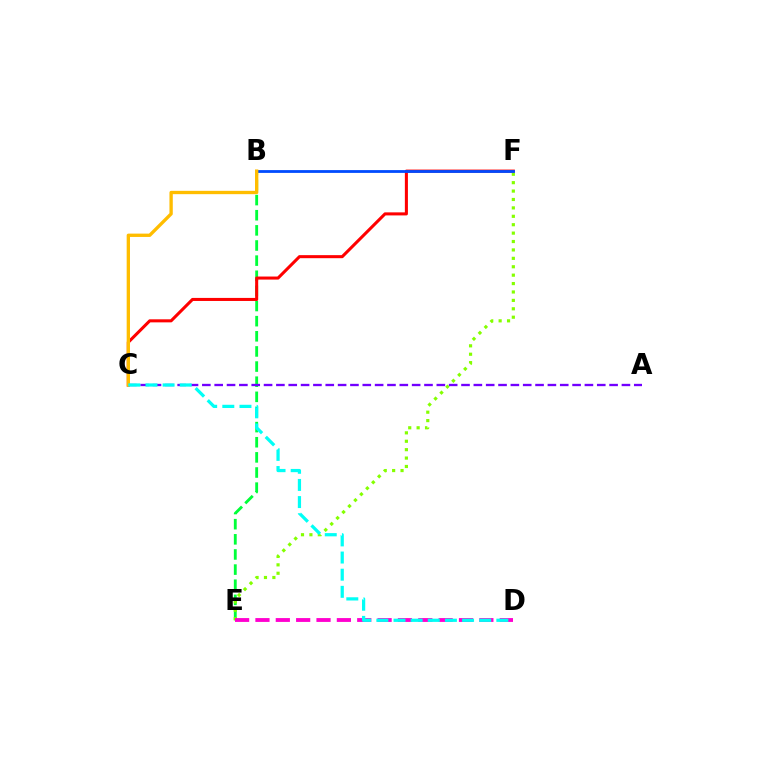{('B', 'E'): [{'color': '#00ff39', 'line_style': 'dashed', 'thickness': 2.06}], ('E', 'F'): [{'color': '#84ff00', 'line_style': 'dotted', 'thickness': 2.28}], ('C', 'F'): [{'color': '#ff0000', 'line_style': 'solid', 'thickness': 2.2}], ('A', 'C'): [{'color': '#7200ff', 'line_style': 'dashed', 'thickness': 1.68}], ('B', 'F'): [{'color': '#004bff', 'line_style': 'solid', 'thickness': 2.01}], ('D', 'E'): [{'color': '#ff00cf', 'line_style': 'dashed', 'thickness': 2.77}], ('B', 'C'): [{'color': '#ffbd00', 'line_style': 'solid', 'thickness': 2.4}], ('C', 'D'): [{'color': '#00fff6', 'line_style': 'dashed', 'thickness': 2.33}]}